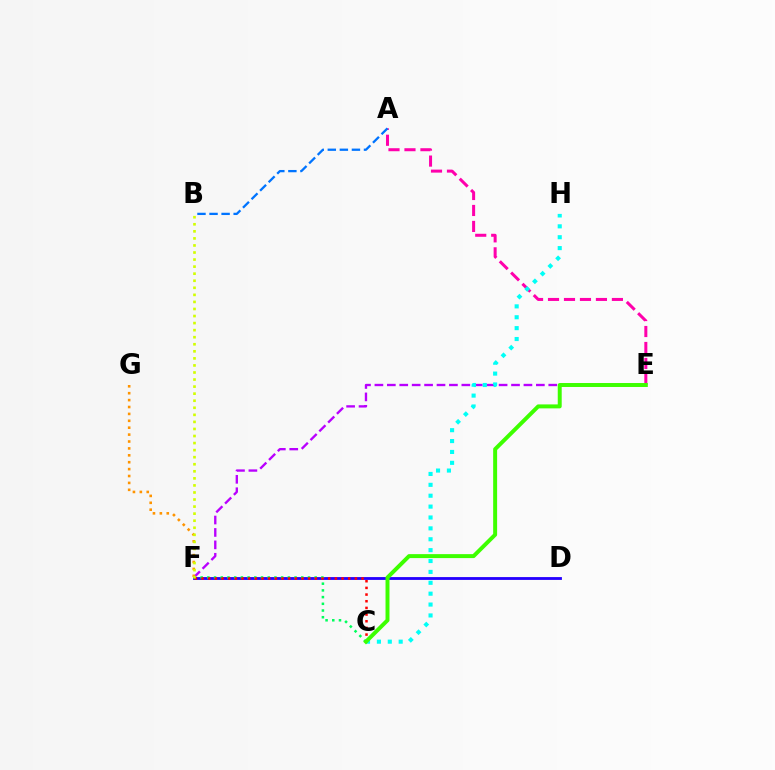{('E', 'F'): [{'color': '#b900ff', 'line_style': 'dashed', 'thickness': 1.69}], ('F', 'G'): [{'color': '#ff9400', 'line_style': 'dotted', 'thickness': 1.88}], ('A', 'E'): [{'color': '#ff00ac', 'line_style': 'dashed', 'thickness': 2.17}], ('D', 'F'): [{'color': '#2500ff', 'line_style': 'solid', 'thickness': 2.04}], ('C', 'F'): [{'color': '#00ff5c', 'line_style': 'dotted', 'thickness': 1.82}, {'color': '#ff0000', 'line_style': 'dotted', 'thickness': 1.81}], ('B', 'F'): [{'color': '#d1ff00', 'line_style': 'dotted', 'thickness': 1.92}], ('A', 'B'): [{'color': '#0074ff', 'line_style': 'dashed', 'thickness': 1.64}], ('C', 'H'): [{'color': '#00fff6', 'line_style': 'dotted', 'thickness': 2.96}], ('C', 'E'): [{'color': '#3dff00', 'line_style': 'solid', 'thickness': 2.85}]}